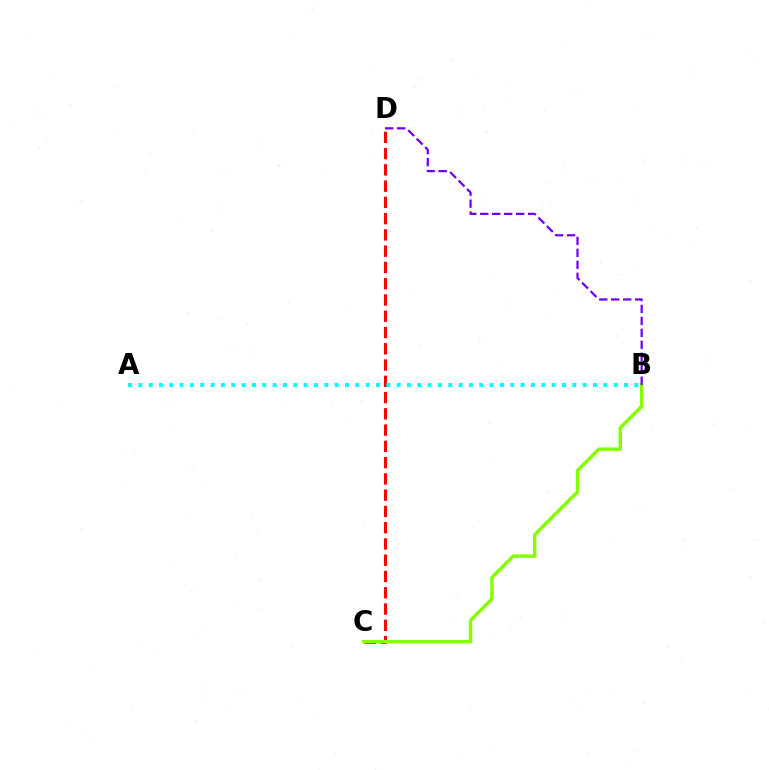{('C', 'D'): [{'color': '#ff0000', 'line_style': 'dashed', 'thickness': 2.21}], ('B', 'C'): [{'color': '#84ff00', 'line_style': 'solid', 'thickness': 2.47}], ('A', 'B'): [{'color': '#00fff6', 'line_style': 'dotted', 'thickness': 2.81}], ('B', 'D'): [{'color': '#7200ff', 'line_style': 'dashed', 'thickness': 1.63}]}